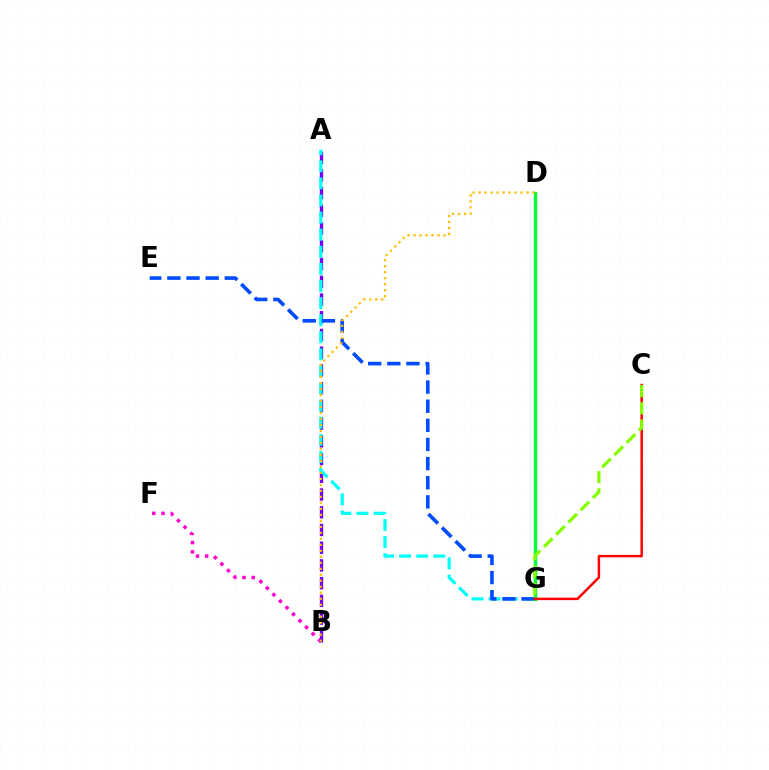{('B', 'F'): [{'color': '#ff00cf', 'line_style': 'dotted', 'thickness': 2.51}], ('A', 'B'): [{'color': '#7200ff', 'line_style': 'dashed', 'thickness': 2.41}], ('A', 'G'): [{'color': '#00fff6', 'line_style': 'dashed', 'thickness': 2.32}], ('E', 'G'): [{'color': '#004bff', 'line_style': 'dashed', 'thickness': 2.6}], ('D', 'G'): [{'color': '#00ff39', 'line_style': 'solid', 'thickness': 2.45}], ('B', 'D'): [{'color': '#ffbd00', 'line_style': 'dotted', 'thickness': 1.63}], ('C', 'G'): [{'color': '#ff0000', 'line_style': 'solid', 'thickness': 1.78}, {'color': '#84ff00', 'line_style': 'dashed', 'thickness': 2.35}]}